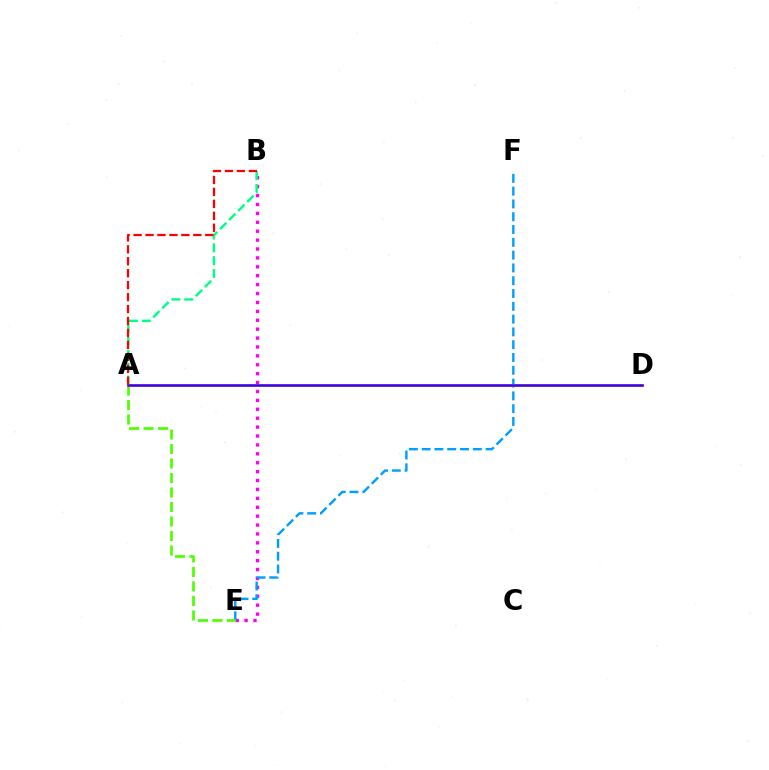{('B', 'E'): [{'color': '#ff00ed', 'line_style': 'dotted', 'thickness': 2.42}], ('A', 'B'): [{'color': '#00ff86', 'line_style': 'dashed', 'thickness': 1.75}, {'color': '#ff0000', 'line_style': 'dashed', 'thickness': 1.62}], ('E', 'F'): [{'color': '#009eff', 'line_style': 'dashed', 'thickness': 1.74}], ('A', 'E'): [{'color': '#4fff00', 'line_style': 'dashed', 'thickness': 1.97}], ('A', 'D'): [{'color': '#ffd500', 'line_style': 'solid', 'thickness': 2.1}, {'color': '#3700ff', 'line_style': 'solid', 'thickness': 1.84}]}